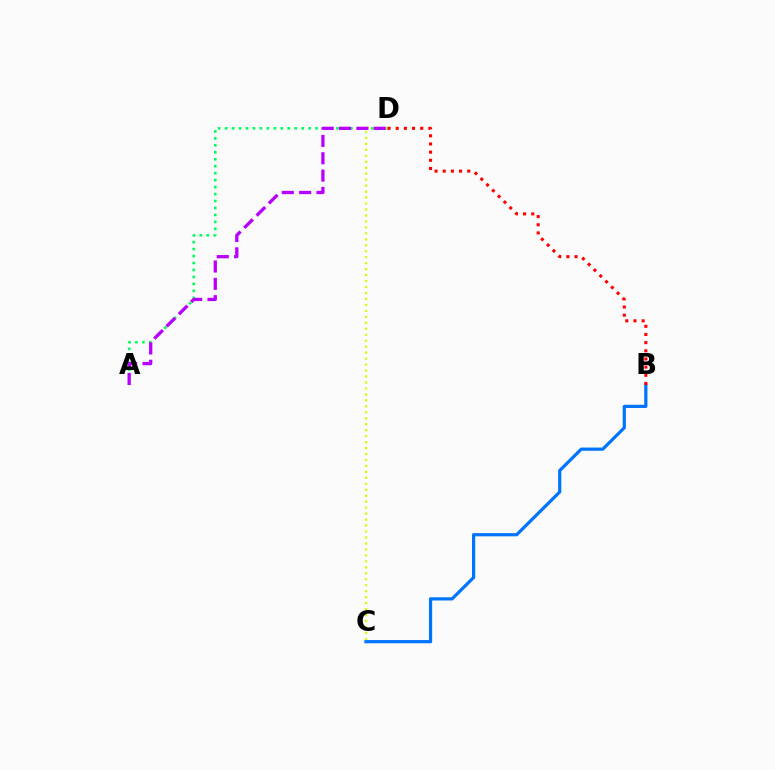{('A', 'D'): [{'color': '#00ff5c', 'line_style': 'dotted', 'thickness': 1.89}, {'color': '#b900ff', 'line_style': 'dashed', 'thickness': 2.36}], ('B', 'C'): [{'color': '#0074ff', 'line_style': 'solid', 'thickness': 2.31}], ('C', 'D'): [{'color': '#d1ff00', 'line_style': 'dotted', 'thickness': 1.62}], ('B', 'D'): [{'color': '#ff0000', 'line_style': 'dotted', 'thickness': 2.22}]}